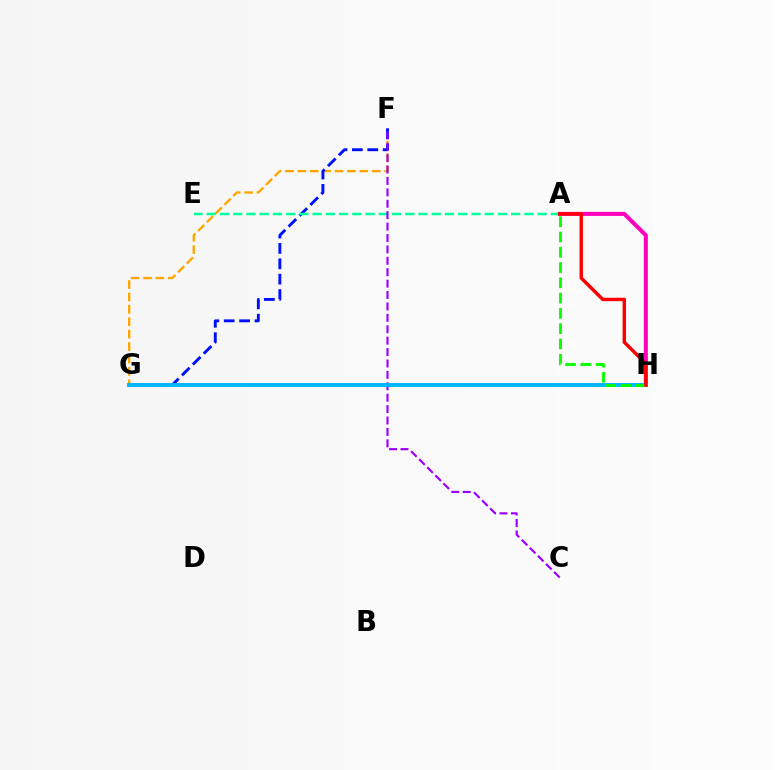{('F', 'G'): [{'color': '#ffa500', 'line_style': 'dashed', 'thickness': 1.69}, {'color': '#0010ff', 'line_style': 'dashed', 'thickness': 2.09}], ('G', 'H'): [{'color': '#b3ff00', 'line_style': 'dashed', 'thickness': 1.98}, {'color': '#00b5ff', 'line_style': 'solid', 'thickness': 2.82}], ('A', 'H'): [{'color': '#ff00bd', 'line_style': 'solid', 'thickness': 2.91}, {'color': '#08ff00', 'line_style': 'dashed', 'thickness': 2.08}, {'color': '#ff0000', 'line_style': 'solid', 'thickness': 2.47}], ('A', 'E'): [{'color': '#00ff9d', 'line_style': 'dashed', 'thickness': 1.8}], ('C', 'F'): [{'color': '#9b00ff', 'line_style': 'dashed', 'thickness': 1.55}]}